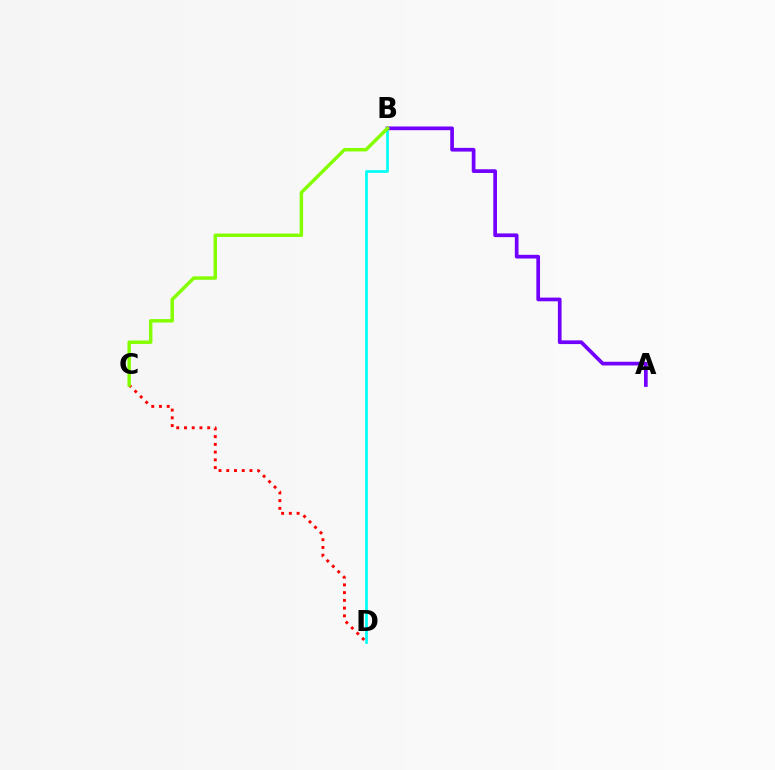{('B', 'D'): [{'color': '#00fff6', 'line_style': 'solid', 'thickness': 1.95}], ('C', 'D'): [{'color': '#ff0000', 'line_style': 'dotted', 'thickness': 2.1}], ('A', 'B'): [{'color': '#7200ff', 'line_style': 'solid', 'thickness': 2.67}], ('B', 'C'): [{'color': '#84ff00', 'line_style': 'solid', 'thickness': 2.48}]}